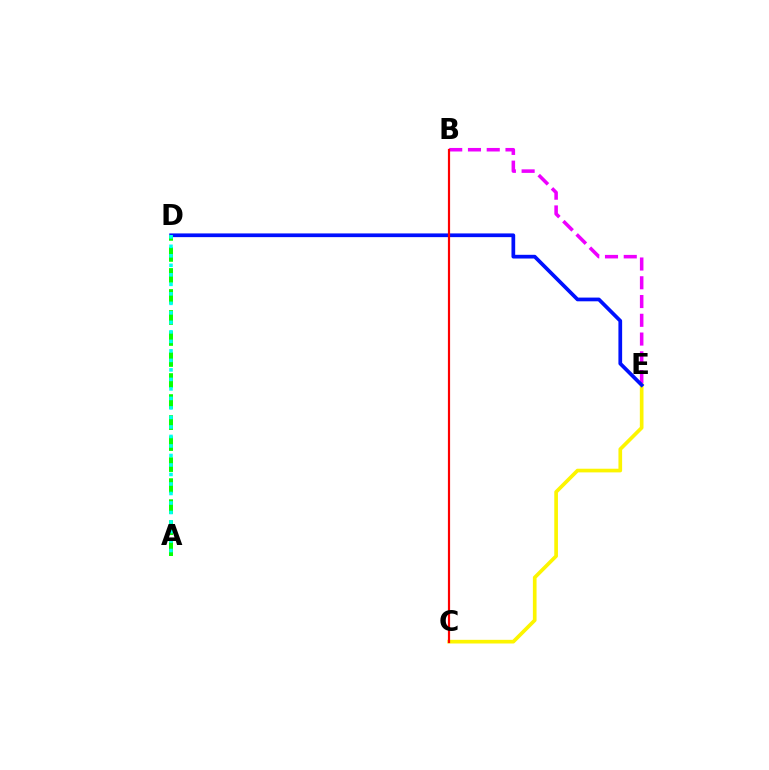{('B', 'E'): [{'color': '#ee00ff', 'line_style': 'dashed', 'thickness': 2.55}], ('C', 'E'): [{'color': '#fcf500', 'line_style': 'solid', 'thickness': 2.64}], ('D', 'E'): [{'color': '#0010ff', 'line_style': 'solid', 'thickness': 2.68}], ('A', 'D'): [{'color': '#08ff00', 'line_style': 'dashed', 'thickness': 2.86}, {'color': '#00fff6', 'line_style': 'dotted', 'thickness': 2.58}], ('B', 'C'): [{'color': '#ff0000', 'line_style': 'solid', 'thickness': 1.58}]}